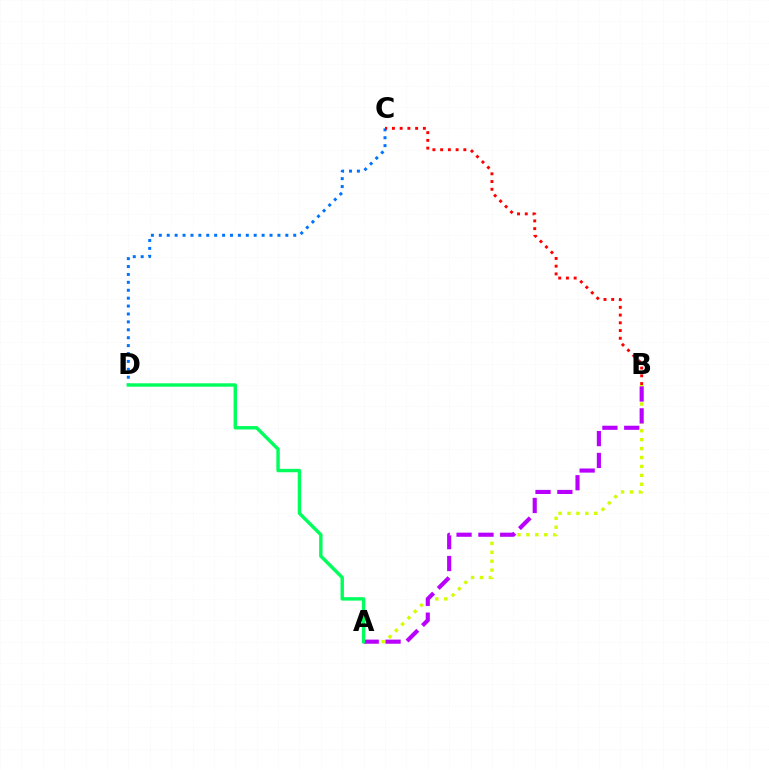{('C', 'D'): [{'color': '#0074ff', 'line_style': 'dotted', 'thickness': 2.15}], ('A', 'B'): [{'color': '#d1ff00', 'line_style': 'dotted', 'thickness': 2.42}, {'color': '#b900ff', 'line_style': 'dashed', 'thickness': 2.97}], ('B', 'C'): [{'color': '#ff0000', 'line_style': 'dotted', 'thickness': 2.1}], ('A', 'D'): [{'color': '#00ff5c', 'line_style': 'solid', 'thickness': 2.46}]}